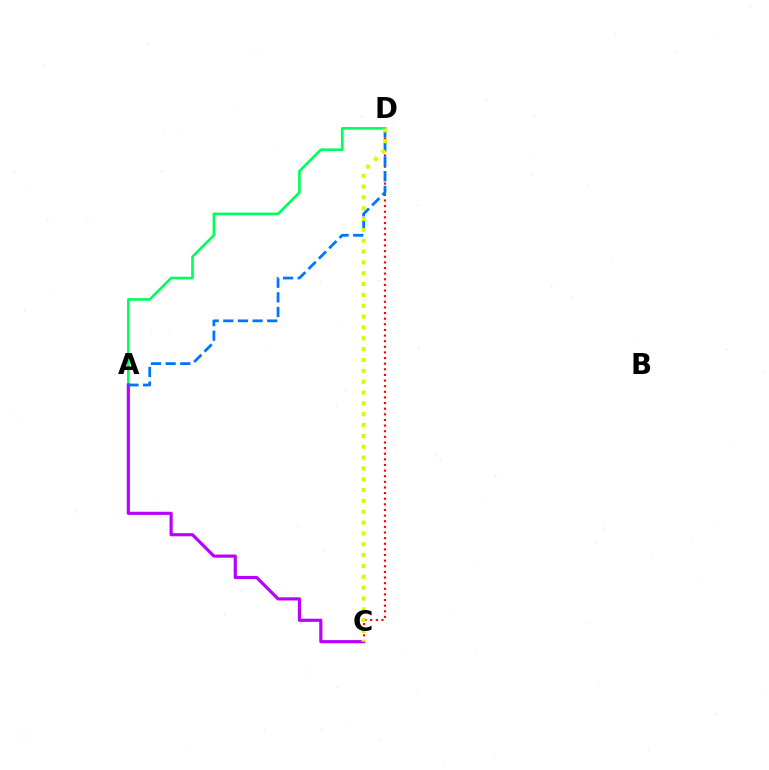{('A', 'D'): [{'color': '#00ff5c', 'line_style': 'solid', 'thickness': 1.89}, {'color': '#0074ff', 'line_style': 'dashed', 'thickness': 1.99}], ('A', 'C'): [{'color': '#b900ff', 'line_style': 'solid', 'thickness': 2.27}], ('C', 'D'): [{'color': '#ff0000', 'line_style': 'dotted', 'thickness': 1.53}, {'color': '#d1ff00', 'line_style': 'dotted', 'thickness': 2.95}]}